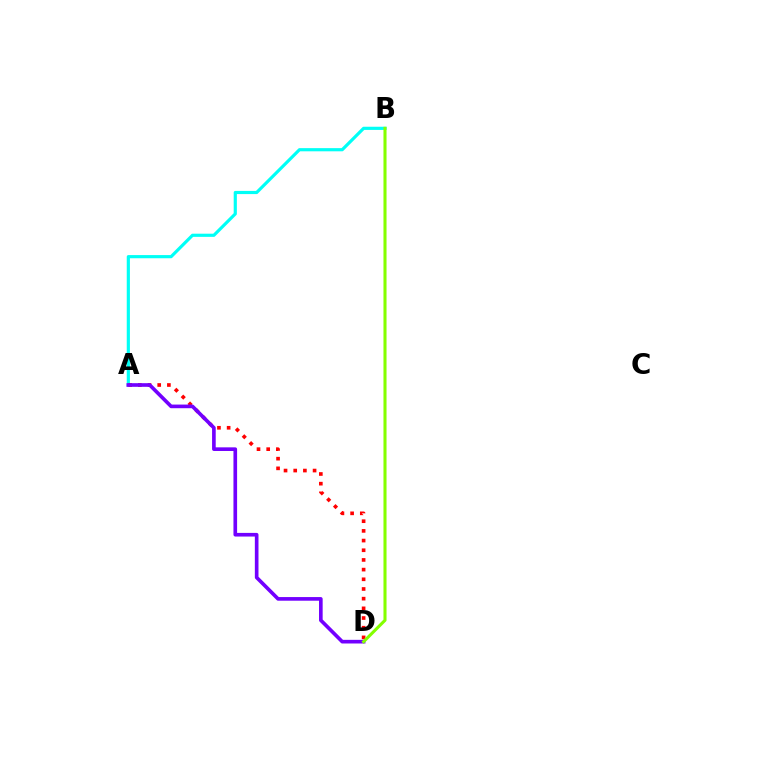{('A', 'B'): [{'color': '#00fff6', 'line_style': 'solid', 'thickness': 2.28}], ('A', 'D'): [{'color': '#ff0000', 'line_style': 'dotted', 'thickness': 2.63}, {'color': '#7200ff', 'line_style': 'solid', 'thickness': 2.62}], ('B', 'D'): [{'color': '#84ff00', 'line_style': 'solid', 'thickness': 2.21}]}